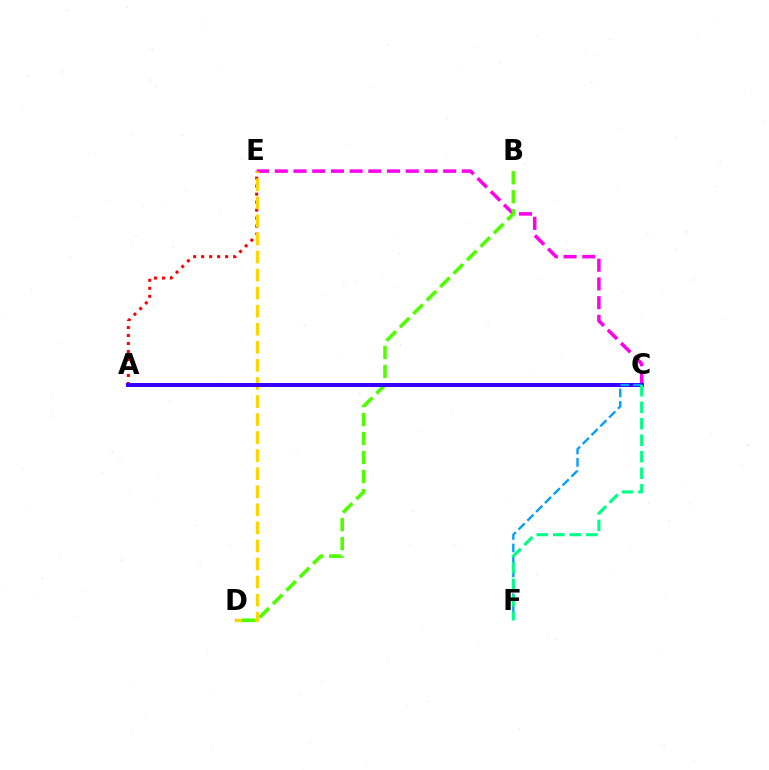{('C', 'E'): [{'color': '#ff00ed', 'line_style': 'dashed', 'thickness': 2.54}], ('A', 'E'): [{'color': '#ff0000', 'line_style': 'dotted', 'thickness': 2.17}], ('D', 'E'): [{'color': '#ffd500', 'line_style': 'dashed', 'thickness': 2.45}], ('B', 'D'): [{'color': '#4fff00', 'line_style': 'dashed', 'thickness': 2.58}], ('A', 'C'): [{'color': '#3700ff', 'line_style': 'solid', 'thickness': 2.88}], ('C', 'F'): [{'color': '#009eff', 'line_style': 'dashed', 'thickness': 1.69}, {'color': '#00ff86', 'line_style': 'dashed', 'thickness': 2.24}]}